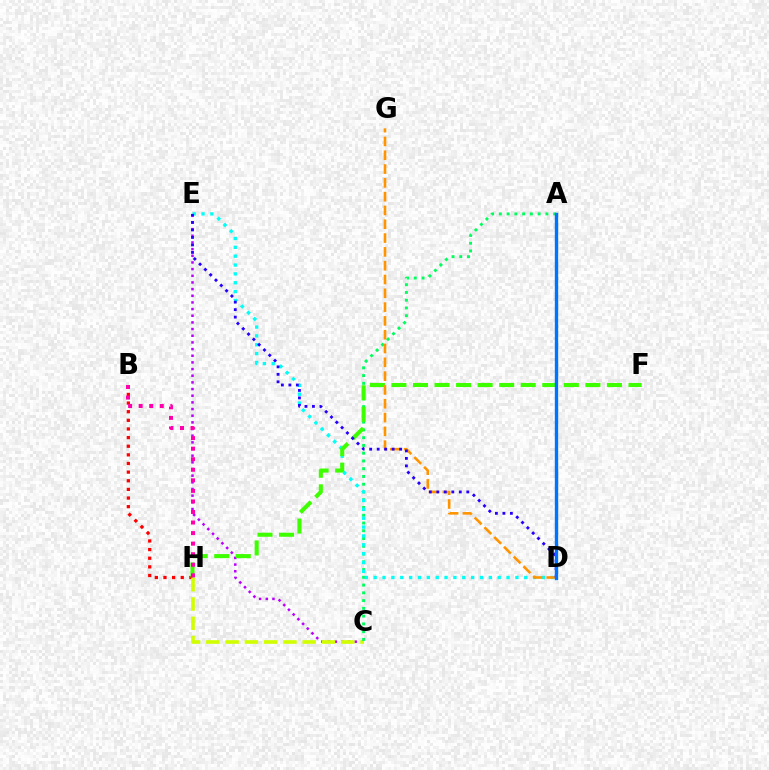{('C', 'E'): [{'color': '#b900ff', 'line_style': 'dotted', 'thickness': 1.81}], ('B', 'H'): [{'color': '#ff0000', 'line_style': 'dotted', 'thickness': 2.35}, {'color': '#ff00ac', 'line_style': 'dotted', 'thickness': 2.87}], ('C', 'H'): [{'color': '#d1ff00', 'line_style': 'dashed', 'thickness': 2.62}], ('A', 'C'): [{'color': '#00ff5c', 'line_style': 'dotted', 'thickness': 2.11}], ('D', 'E'): [{'color': '#00fff6', 'line_style': 'dotted', 'thickness': 2.41}, {'color': '#2500ff', 'line_style': 'dotted', 'thickness': 2.04}], ('F', 'H'): [{'color': '#3dff00', 'line_style': 'dashed', 'thickness': 2.93}], ('D', 'G'): [{'color': '#ff9400', 'line_style': 'dashed', 'thickness': 1.88}], ('A', 'D'): [{'color': '#0074ff', 'line_style': 'solid', 'thickness': 2.43}]}